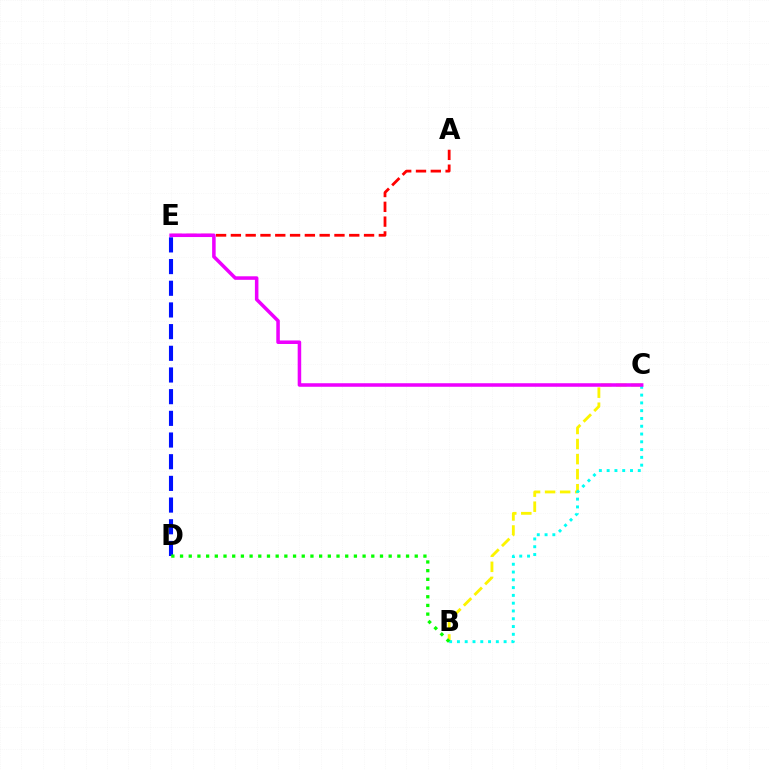{('A', 'E'): [{'color': '#ff0000', 'line_style': 'dashed', 'thickness': 2.01}], ('B', 'C'): [{'color': '#fcf500', 'line_style': 'dashed', 'thickness': 2.05}, {'color': '#00fff6', 'line_style': 'dotted', 'thickness': 2.11}], ('C', 'E'): [{'color': '#ee00ff', 'line_style': 'solid', 'thickness': 2.54}], ('D', 'E'): [{'color': '#0010ff', 'line_style': 'dashed', 'thickness': 2.95}], ('B', 'D'): [{'color': '#08ff00', 'line_style': 'dotted', 'thickness': 2.36}]}